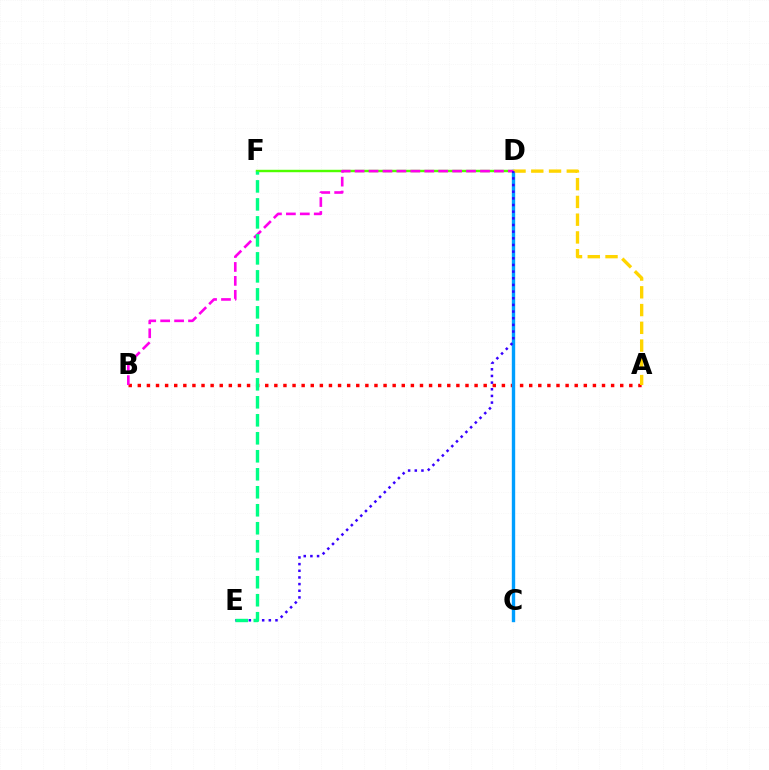{('A', 'B'): [{'color': '#ff0000', 'line_style': 'dotted', 'thickness': 2.47}], ('C', 'D'): [{'color': '#009eff', 'line_style': 'solid', 'thickness': 2.43}], ('D', 'F'): [{'color': '#4fff00', 'line_style': 'solid', 'thickness': 1.75}], ('A', 'D'): [{'color': '#ffd500', 'line_style': 'dashed', 'thickness': 2.41}], ('B', 'D'): [{'color': '#ff00ed', 'line_style': 'dashed', 'thickness': 1.89}], ('D', 'E'): [{'color': '#3700ff', 'line_style': 'dotted', 'thickness': 1.81}], ('E', 'F'): [{'color': '#00ff86', 'line_style': 'dashed', 'thickness': 2.44}]}